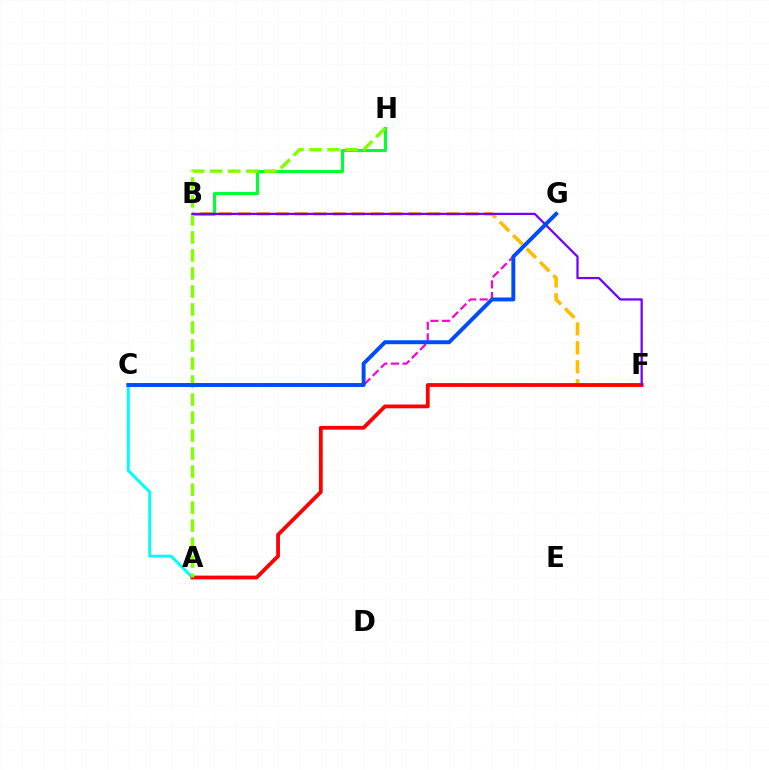{('A', 'C'): [{'color': '#00fff6', 'line_style': 'solid', 'thickness': 2.12}], ('C', 'G'): [{'color': '#ff00cf', 'line_style': 'dashed', 'thickness': 1.58}, {'color': '#004bff', 'line_style': 'solid', 'thickness': 2.82}], ('B', 'F'): [{'color': '#ffbd00', 'line_style': 'dashed', 'thickness': 2.57}, {'color': '#7200ff', 'line_style': 'solid', 'thickness': 1.61}], ('A', 'F'): [{'color': '#ff0000', 'line_style': 'solid', 'thickness': 2.73}], ('B', 'H'): [{'color': '#00ff39', 'line_style': 'solid', 'thickness': 2.22}], ('A', 'H'): [{'color': '#84ff00', 'line_style': 'dashed', 'thickness': 2.45}]}